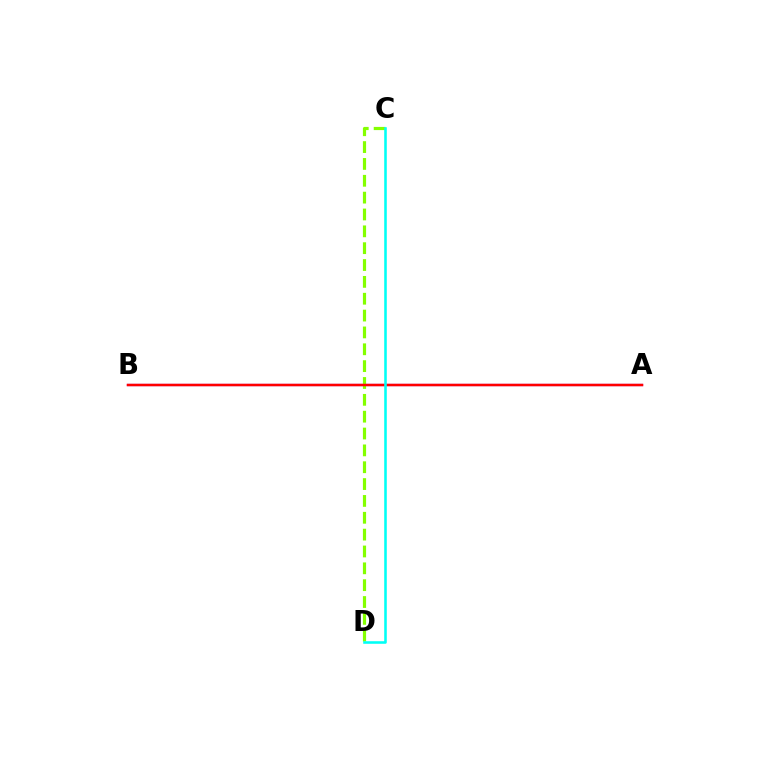{('A', 'B'): [{'color': '#7200ff', 'line_style': 'solid', 'thickness': 1.58}, {'color': '#ff0000', 'line_style': 'solid', 'thickness': 1.79}], ('C', 'D'): [{'color': '#84ff00', 'line_style': 'dashed', 'thickness': 2.29}, {'color': '#00fff6', 'line_style': 'solid', 'thickness': 1.85}]}